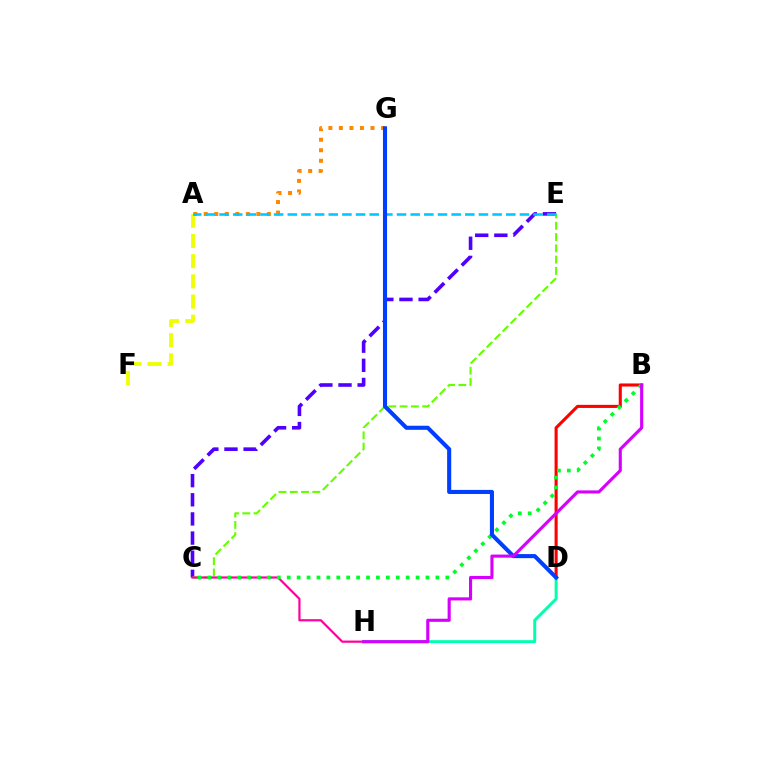{('C', 'E'): [{'color': '#4f00ff', 'line_style': 'dashed', 'thickness': 2.6}, {'color': '#66ff00', 'line_style': 'dashed', 'thickness': 1.53}], ('B', 'D'): [{'color': '#ff0000', 'line_style': 'solid', 'thickness': 2.22}], ('A', 'F'): [{'color': '#eeff00', 'line_style': 'dashed', 'thickness': 2.74}], ('C', 'H'): [{'color': '#ff00a0', 'line_style': 'solid', 'thickness': 1.59}], ('D', 'H'): [{'color': '#00ffaf', 'line_style': 'solid', 'thickness': 2.15}], ('B', 'C'): [{'color': '#00ff27', 'line_style': 'dotted', 'thickness': 2.69}], ('A', 'G'): [{'color': '#ff8800', 'line_style': 'dotted', 'thickness': 2.86}], ('A', 'E'): [{'color': '#00c7ff', 'line_style': 'dashed', 'thickness': 1.85}], ('D', 'G'): [{'color': '#003fff', 'line_style': 'solid', 'thickness': 2.93}], ('B', 'H'): [{'color': '#d600ff', 'line_style': 'solid', 'thickness': 2.24}]}